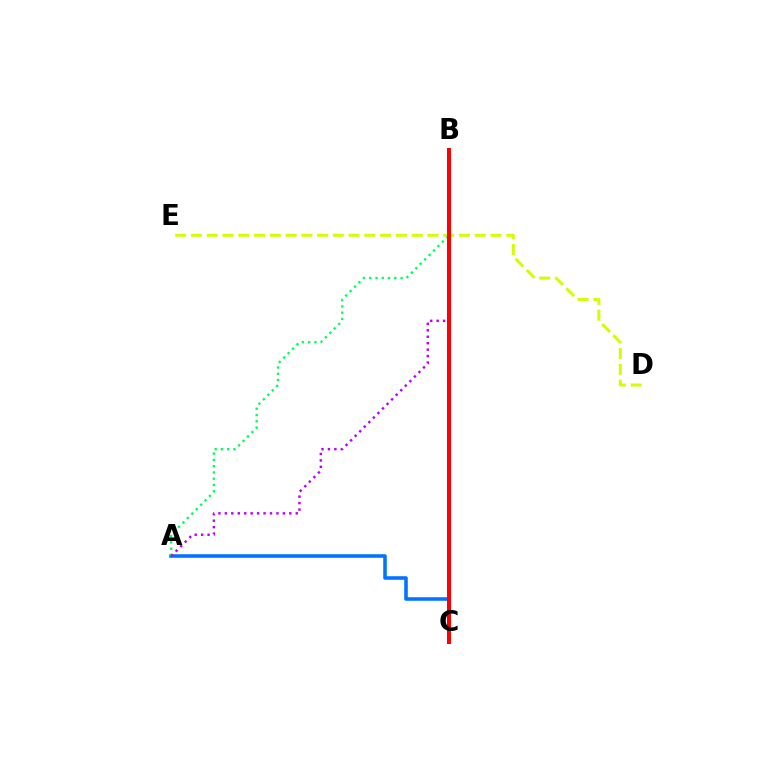{('A', 'C'): [{'color': '#0074ff', 'line_style': 'solid', 'thickness': 2.56}], ('D', 'E'): [{'color': '#d1ff00', 'line_style': 'dashed', 'thickness': 2.14}], ('A', 'B'): [{'color': '#00ff5c', 'line_style': 'dotted', 'thickness': 1.7}, {'color': '#b900ff', 'line_style': 'dotted', 'thickness': 1.75}], ('B', 'C'): [{'color': '#ff0000', 'line_style': 'solid', 'thickness': 2.87}]}